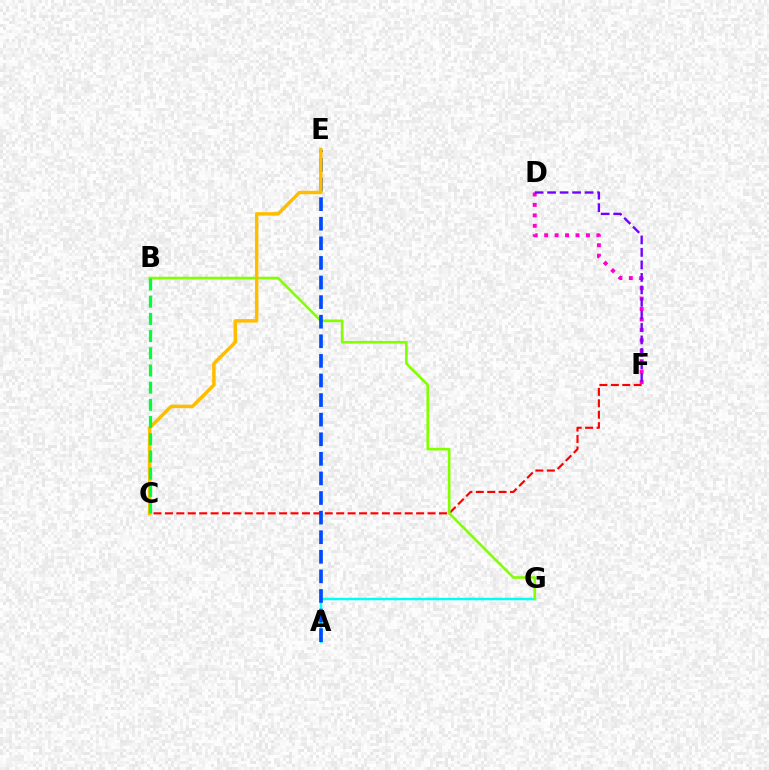{('C', 'F'): [{'color': '#ff0000', 'line_style': 'dashed', 'thickness': 1.55}], ('D', 'F'): [{'color': '#ff00cf', 'line_style': 'dotted', 'thickness': 2.84}, {'color': '#7200ff', 'line_style': 'dashed', 'thickness': 1.7}], ('A', 'G'): [{'color': '#00fff6', 'line_style': 'solid', 'thickness': 1.78}], ('B', 'G'): [{'color': '#84ff00', 'line_style': 'solid', 'thickness': 1.91}], ('A', 'E'): [{'color': '#004bff', 'line_style': 'dashed', 'thickness': 2.66}], ('C', 'E'): [{'color': '#ffbd00', 'line_style': 'solid', 'thickness': 2.49}], ('B', 'C'): [{'color': '#00ff39', 'line_style': 'dashed', 'thickness': 2.34}]}